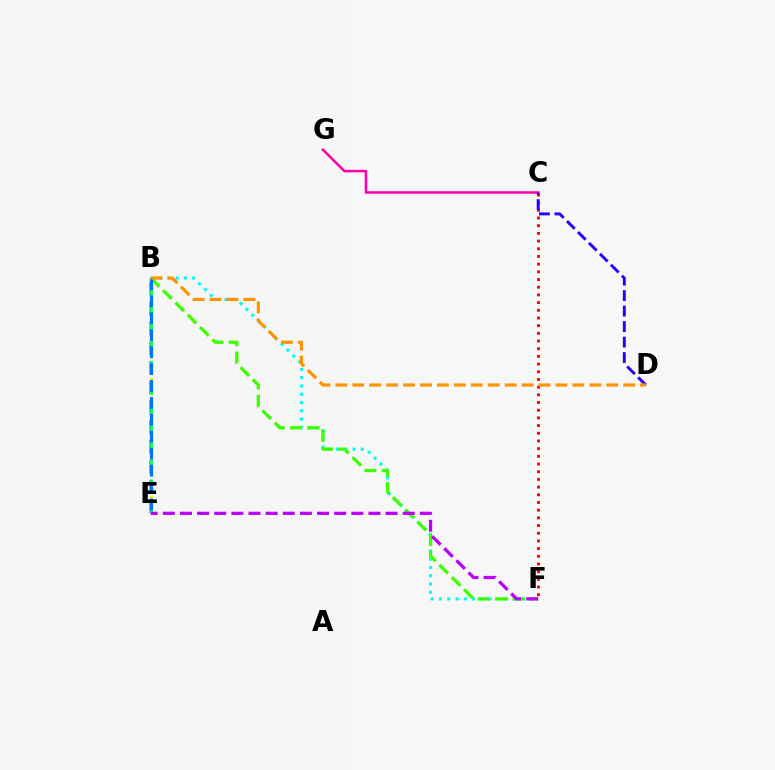{('B', 'E'): [{'color': '#d1ff00', 'line_style': 'dotted', 'thickness': 2.0}, {'color': '#00ff5c', 'line_style': 'dashed', 'thickness': 2.68}, {'color': '#0074ff', 'line_style': 'dashed', 'thickness': 2.3}], ('C', 'G'): [{'color': '#ff00ac', 'line_style': 'solid', 'thickness': 1.81}], ('B', 'F'): [{'color': '#00fff6', 'line_style': 'dotted', 'thickness': 2.25}, {'color': '#3dff00', 'line_style': 'dashed', 'thickness': 2.36}], ('C', 'F'): [{'color': '#ff0000', 'line_style': 'dotted', 'thickness': 2.09}], ('C', 'D'): [{'color': '#2500ff', 'line_style': 'dashed', 'thickness': 2.1}], ('B', 'D'): [{'color': '#ff9400', 'line_style': 'dashed', 'thickness': 2.3}], ('E', 'F'): [{'color': '#b900ff', 'line_style': 'dashed', 'thickness': 2.33}]}